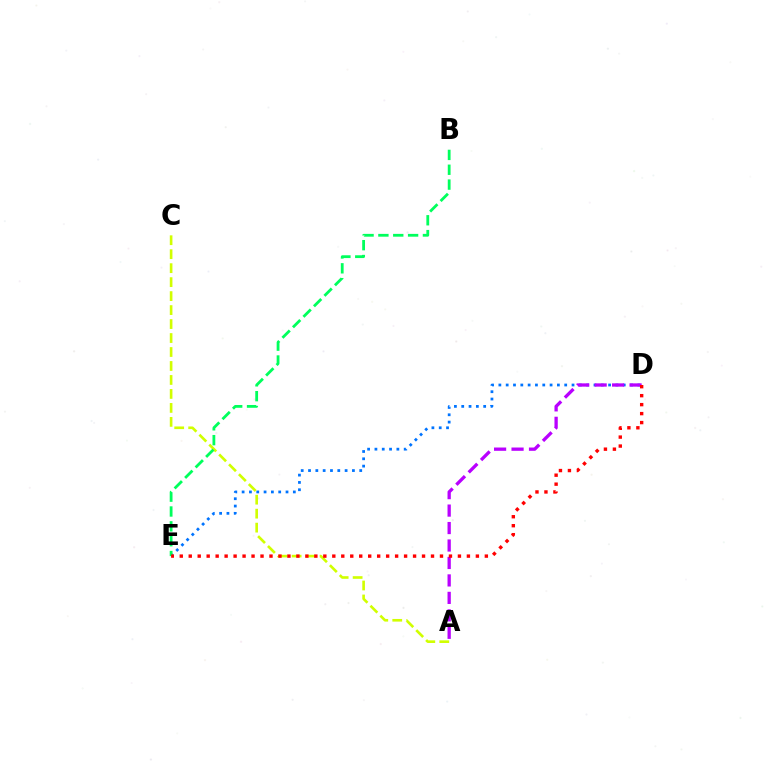{('D', 'E'): [{'color': '#0074ff', 'line_style': 'dotted', 'thickness': 1.99}, {'color': '#ff0000', 'line_style': 'dotted', 'thickness': 2.44}], ('A', 'C'): [{'color': '#d1ff00', 'line_style': 'dashed', 'thickness': 1.9}], ('A', 'D'): [{'color': '#b900ff', 'line_style': 'dashed', 'thickness': 2.37}], ('B', 'E'): [{'color': '#00ff5c', 'line_style': 'dashed', 'thickness': 2.02}]}